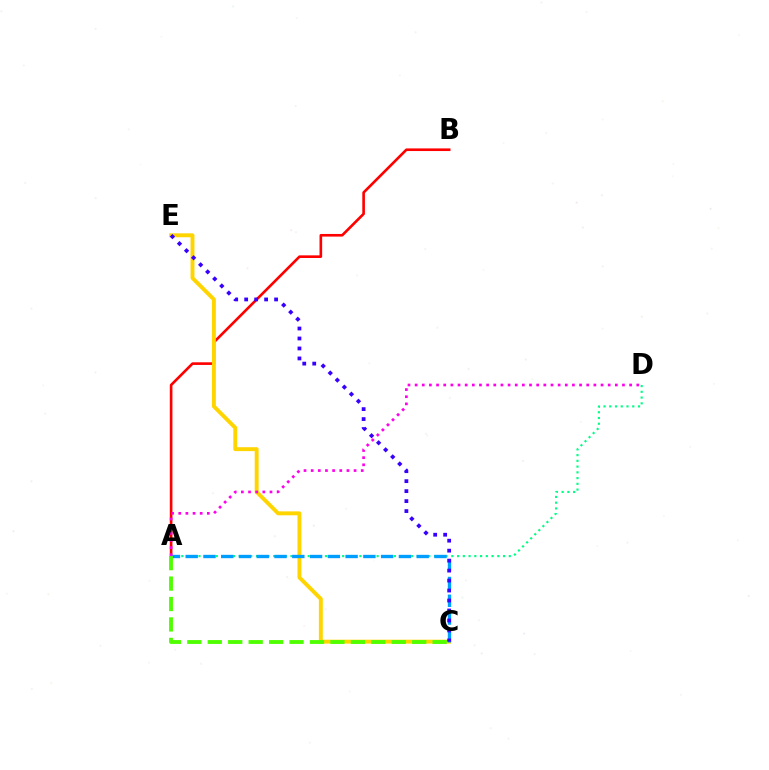{('A', 'B'): [{'color': '#ff0000', 'line_style': 'solid', 'thickness': 1.9}], ('A', 'D'): [{'color': '#00ff86', 'line_style': 'dotted', 'thickness': 1.56}, {'color': '#ff00ed', 'line_style': 'dotted', 'thickness': 1.94}], ('C', 'E'): [{'color': '#ffd500', 'line_style': 'solid', 'thickness': 2.82}, {'color': '#3700ff', 'line_style': 'dotted', 'thickness': 2.71}], ('A', 'C'): [{'color': '#009eff', 'line_style': 'dashed', 'thickness': 2.41}, {'color': '#4fff00', 'line_style': 'dashed', 'thickness': 2.78}]}